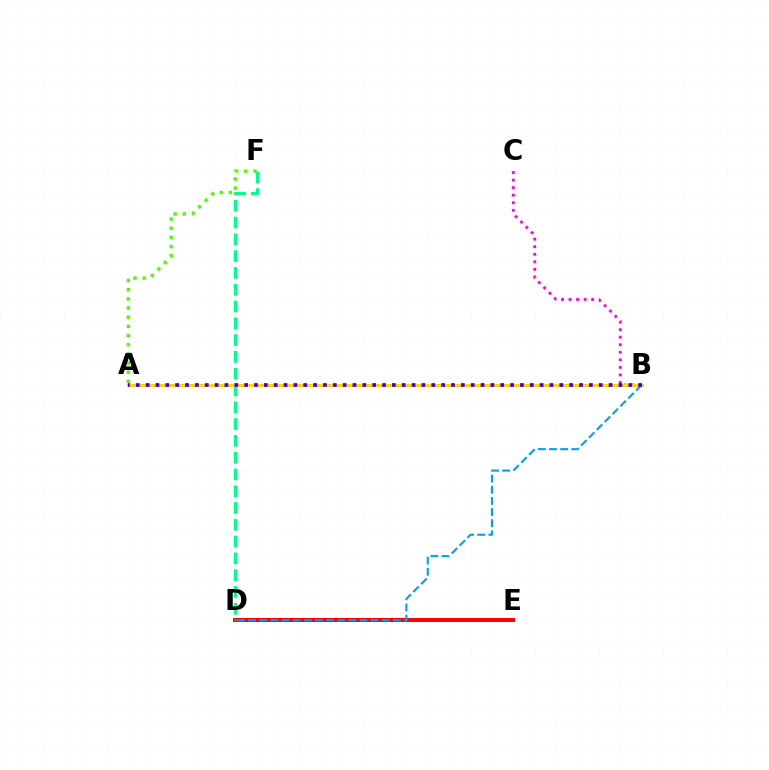{('D', 'E'): [{'color': '#ff0000', 'line_style': 'solid', 'thickness': 2.87}], ('B', 'C'): [{'color': '#ff00ed', 'line_style': 'dotted', 'thickness': 2.05}], ('A', 'F'): [{'color': '#4fff00', 'line_style': 'dotted', 'thickness': 2.49}], ('D', 'F'): [{'color': '#00ff86', 'line_style': 'dashed', 'thickness': 2.28}], ('A', 'B'): [{'color': '#ffd500', 'line_style': 'solid', 'thickness': 2.19}, {'color': '#3700ff', 'line_style': 'dotted', 'thickness': 2.68}], ('B', 'D'): [{'color': '#009eff', 'line_style': 'dashed', 'thickness': 1.51}]}